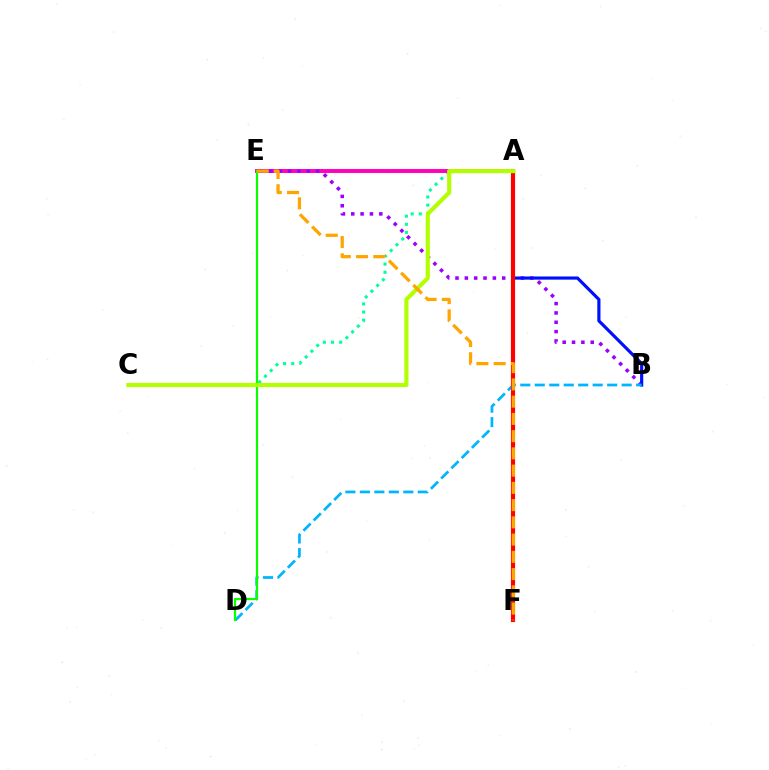{('A', 'C'): [{'color': '#00ff9d', 'line_style': 'dotted', 'thickness': 2.2}, {'color': '#b3ff00', 'line_style': 'solid', 'thickness': 2.98}], ('A', 'E'): [{'color': '#ff00bd', 'line_style': 'solid', 'thickness': 2.83}], ('B', 'E'): [{'color': '#9b00ff', 'line_style': 'dotted', 'thickness': 2.54}], ('A', 'B'): [{'color': '#0010ff', 'line_style': 'solid', 'thickness': 2.28}], ('B', 'D'): [{'color': '#00b5ff', 'line_style': 'dashed', 'thickness': 1.97}], ('D', 'E'): [{'color': '#08ff00', 'line_style': 'solid', 'thickness': 1.58}], ('A', 'F'): [{'color': '#ff0000', 'line_style': 'solid', 'thickness': 2.99}], ('E', 'F'): [{'color': '#ffa500', 'line_style': 'dashed', 'thickness': 2.34}]}